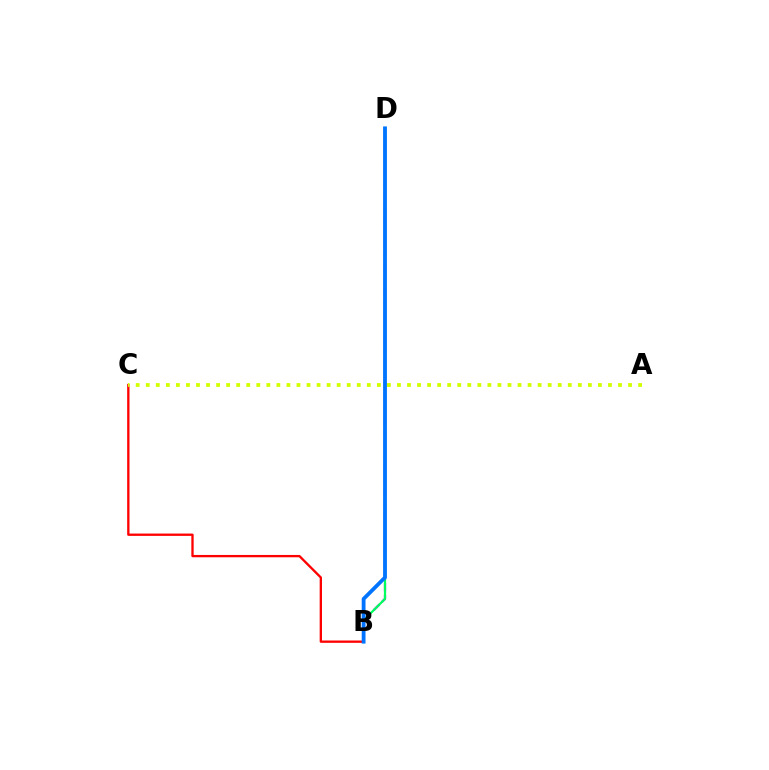{('B', 'D'): [{'color': '#b900ff', 'line_style': 'dashed', 'thickness': 1.61}, {'color': '#00ff5c', 'line_style': 'solid', 'thickness': 1.6}, {'color': '#0074ff', 'line_style': 'solid', 'thickness': 2.74}], ('B', 'C'): [{'color': '#ff0000', 'line_style': 'solid', 'thickness': 1.67}], ('A', 'C'): [{'color': '#d1ff00', 'line_style': 'dotted', 'thickness': 2.73}]}